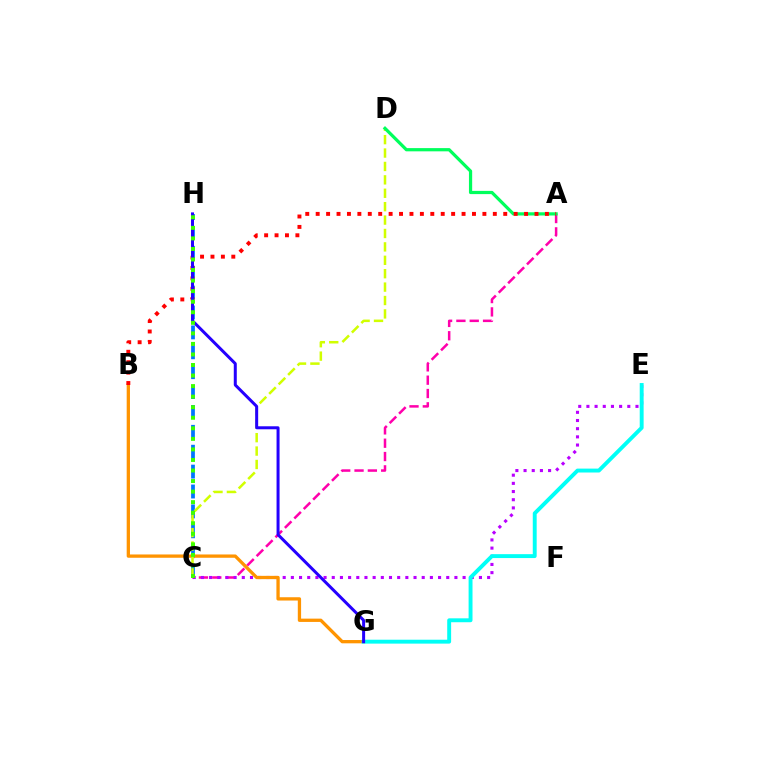{('A', 'C'): [{'color': '#ff00ac', 'line_style': 'dashed', 'thickness': 1.81}], ('C', 'E'): [{'color': '#b900ff', 'line_style': 'dotted', 'thickness': 2.22}], ('C', 'H'): [{'color': '#0074ff', 'line_style': 'dashed', 'thickness': 2.7}, {'color': '#3dff00', 'line_style': 'dotted', 'thickness': 2.87}], ('B', 'G'): [{'color': '#ff9400', 'line_style': 'solid', 'thickness': 2.37}], ('C', 'D'): [{'color': '#d1ff00', 'line_style': 'dashed', 'thickness': 1.82}], ('A', 'D'): [{'color': '#00ff5c', 'line_style': 'solid', 'thickness': 2.32}], ('E', 'G'): [{'color': '#00fff6', 'line_style': 'solid', 'thickness': 2.81}], ('A', 'B'): [{'color': '#ff0000', 'line_style': 'dotted', 'thickness': 2.83}], ('G', 'H'): [{'color': '#2500ff', 'line_style': 'solid', 'thickness': 2.16}]}